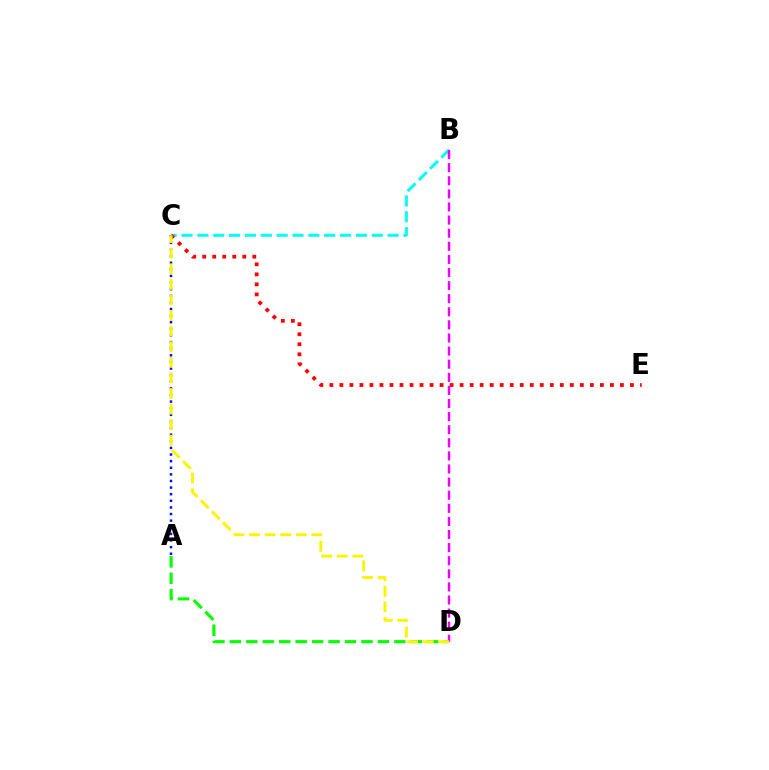{('A', 'D'): [{'color': '#08ff00', 'line_style': 'dashed', 'thickness': 2.23}], ('B', 'C'): [{'color': '#00fff6', 'line_style': 'dashed', 'thickness': 2.15}], ('A', 'C'): [{'color': '#0010ff', 'line_style': 'dotted', 'thickness': 1.8}], ('C', 'E'): [{'color': '#ff0000', 'line_style': 'dotted', 'thickness': 2.72}], ('B', 'D'): [{'color': '#ee00ff', 'line_style': 'dashed', 'thickness': 1.78}], ('C', 'D'): [{'color': '#fcf500', 'line_style': 'dashed', 'thickness': 2.12}]}